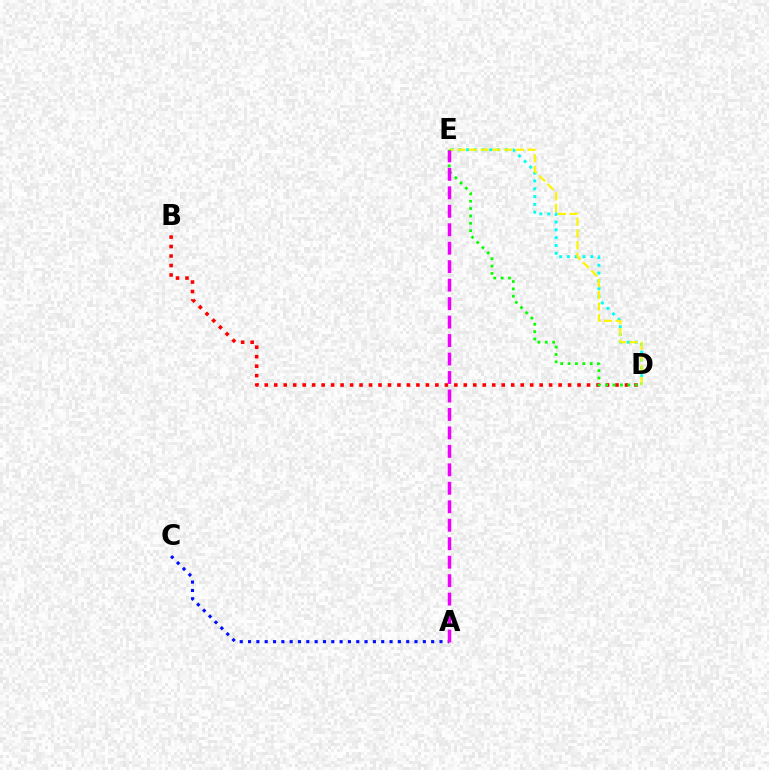{('A', 'C'): [{'color': '#0010ff', 'line_style': 'dotted', 'thickness': 2.26}], ('B', 'D'): [{'color': '#ff0000', 'line_style': 'dotted', 'thickness': 2.58}], ('D', 'E'): [{'color': '#00fff6', 'line_style': 'dotted', 'thickness': 2.12}, {'color': '#fcf500', 'line_style': 'dashed', 'thickness': 1.59}, {'color': '#08ff00', 'line_style': 'dotted', 'thickness': 2.0}], ('A', 'E'): [{'color': '#ee00ff', 'line_style': 'dashed', 'thickness': 2.51}]}